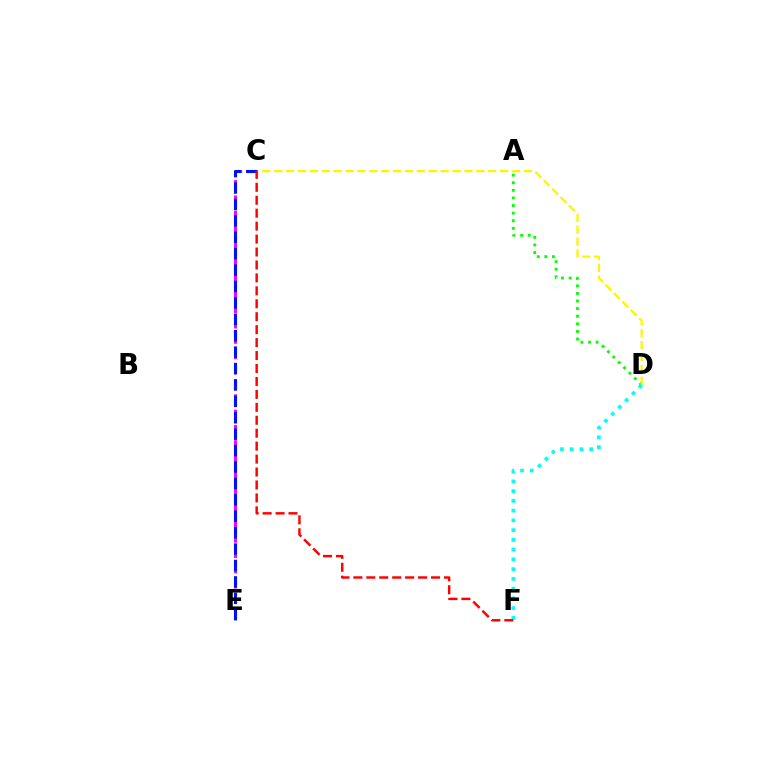{('C', 'E'): [{'color': '#ee00ff', 'line_style': 'dashed', 'thickness': 2.08}, {'color': '#0010ff', 'line_style': 'dashed', 'thickness': 2.23}], ('A', 'D'): [{'color': '#08ff00', 'line_style': 'dotted', 'thickness': 2.07}], ('C', 'D'): [{'color': '#fcf500', 'line_style': 'dashed', 'thickness': 1.61}], ('D', 'F'): [{'color': '#00fff6', 'line_style': 'dotted', 'thickness': 2.65}], ('C', 'F'): [{'color': '#ff0000', 'line_style': 'dashed', 'thickness': 1.76}]}